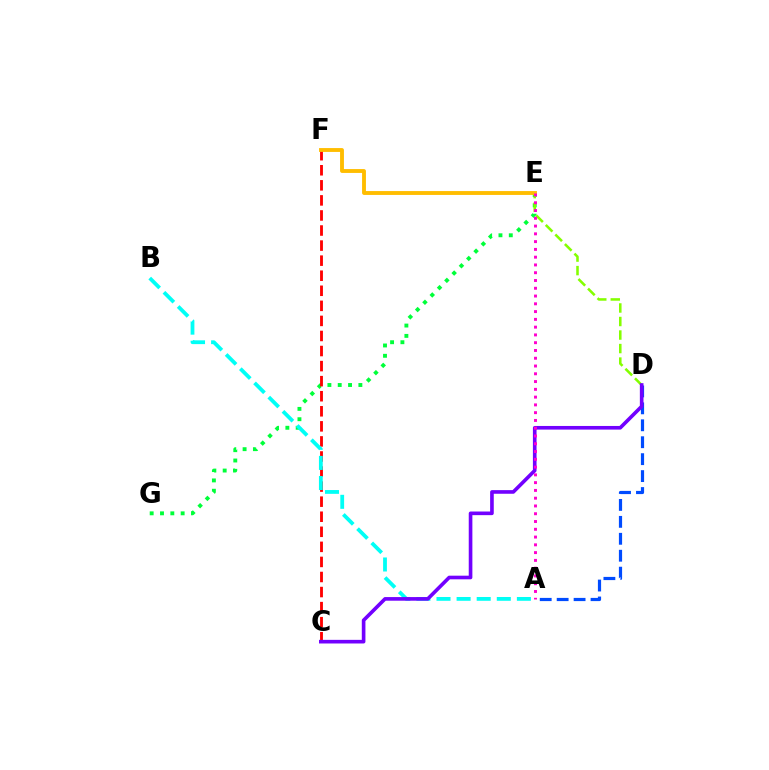{('E', 'G'): [{'color': '#00ff39', 'line_style': 'dotted', 'thickness': 2.81}], ('D', 'E'): [{'color': '#84ff00', 'line_style': 'dashed', 'thickness': 1.84}], ('A', 'D'): [{'color': '#004bff', 'line_style': 'dashed', 'thickness': 2.3}], ('C', 'F'): [{'color': '#ff0000', 'line_style': 'dashed', 'thickness': 2.05}], ('A', 'B'): [{'color': '#00fff6', 'line_style': 'dashed', 'thickness': 2.73}], ('C', 'D'): [{'color': '#7200ff', 'line_style': 'solid', 'thickness': 2.62}], ('E', 'F'): [{'color': '#ffbd00', 'line_style': 'solid', 'thickness': 2.78}], ('A', 'E'): [{'color': '#ff00cf', 'line_style': 'dotted', 'thickness': 2.11}]}